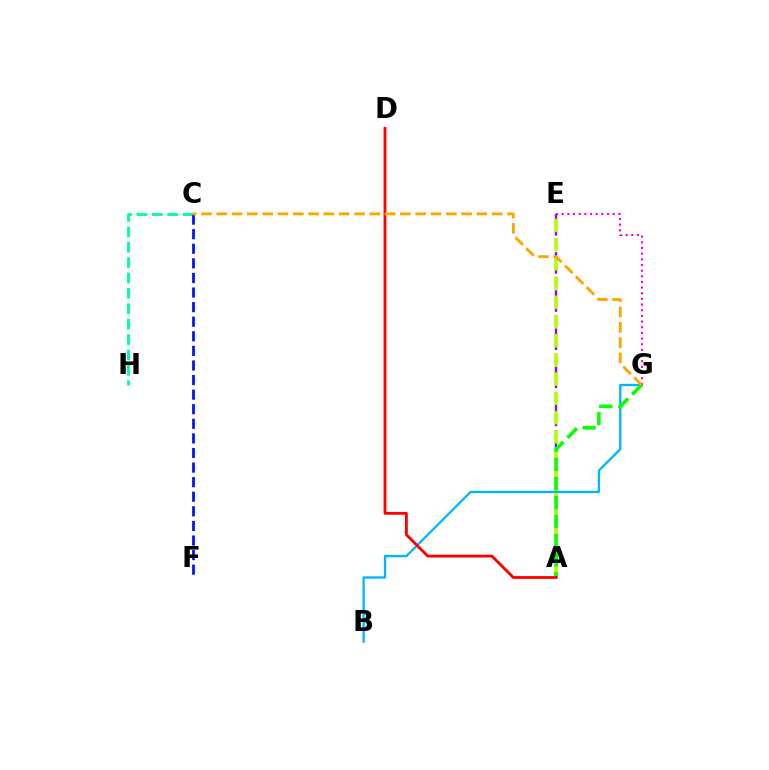{('A', 'E'): [{'color': '#9b00ff', 'line_style': 'dashed', 'thickness': 1.73}, {'color': '#b3ff00', 'line_style': 'dashed', 'thickness': 2.61}], ('C', 'H'): [{'color': '#00ff9d', 'line_style': 'dashed', 'thickness': 2.09}], ('B', 'G'): [{'color': '#00b5ff', 'line_style': 'solid', 'thickness': 1.66}], ('A', 'G'): [{'color': '#08ff00', 'line_style': 'dashed', 'thickness': 2.59}], ('E', 'G'): [{'color': '#ff00bd', 'line_style': 'dotted', 'thickness': 1.54}], ('A', 'D'): [{'color': '#ff0000', 'line_style': 'solid', 'thickness': 2.05}], ('C', 'F'): [{'color': '#0010ff', 'line_style': 'dashed', 'thickness': 1.98}], ('C', 'G'): [{'color': '#ffa500', 'line_style': 'dashed', 'thickness': 2.08}]}